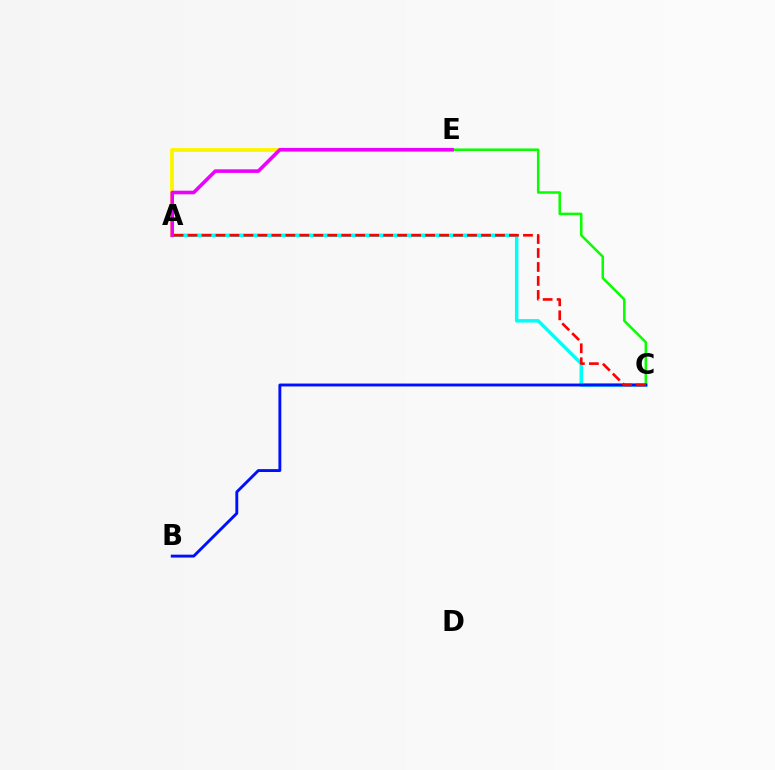{('A', 'C'): [{'color': '#00fff6', 'line_style': 'solid', 'thickness': 2.5}, {'color': '#ff0000', 'line_style': 'dashed', 'thickness': 1.9}], ('A', 'E'): [{'color': '#fcf500', 'line_style': 'solid', 'thickness': 2.79}, {'color': '#ee00ff', 'line_style': 'solid', 'thickness': 2.58}], ('C', 'E'): [{'color': '#08ff00', 'line_style': 'solid', 'thickness': 1.82}], ('B', 'C'): [{'color': '#0010ff', 'line_style': 'solid', 'thickness': 2.08}]}